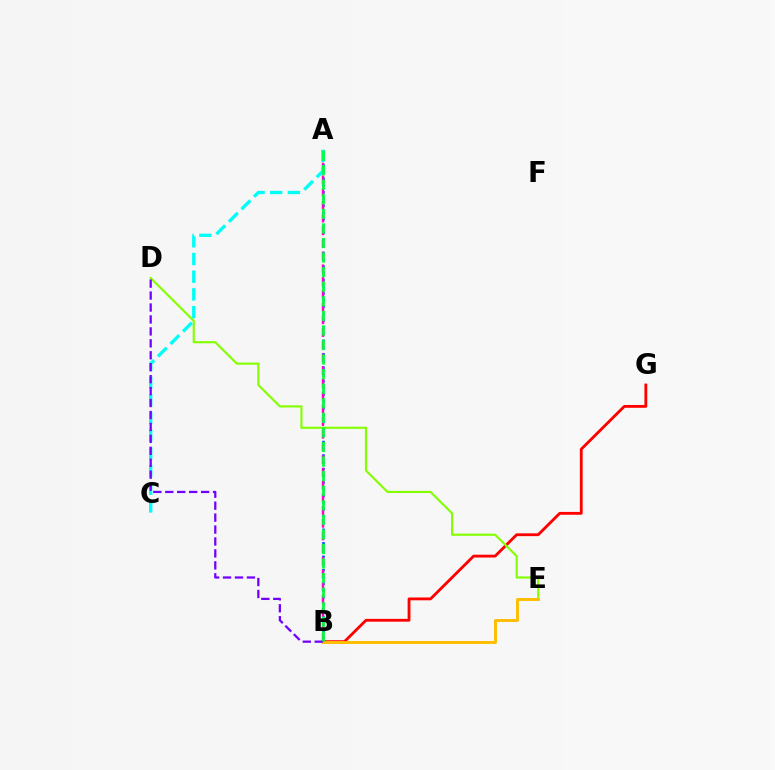{('B', 'G'): [{'color': '#ff0000', 'line_style': 'solid', 'thickness': 2.03}], ('A', 'B'): [{'color': '#004bff', 'line_style': 'dotted', 'thickness': 1.83}, {'color': '#ff00cf', 'line_style': 'dashed', 'thickness': 1.73}, {'color': '#00ff39', 'line_style': 'dashed', 'thickness': 1.98}], ('D', 'E'): [{'color': '#84ff00', 'line_style': 'solid', 'thickness': 1.55}], ('B', 'E'): [{'color': '#ffbd00', 'line_style': 'solid', 'thickness': 2.1}], ('A', 'C'): [{'color': '#00fff6', 'line_style': 'dashed', 'thickness': 2.4}], ('B', 'D'): [{'color': '#7200ff', 'line_style': 'dashed', 'thickness': 1.62}]}